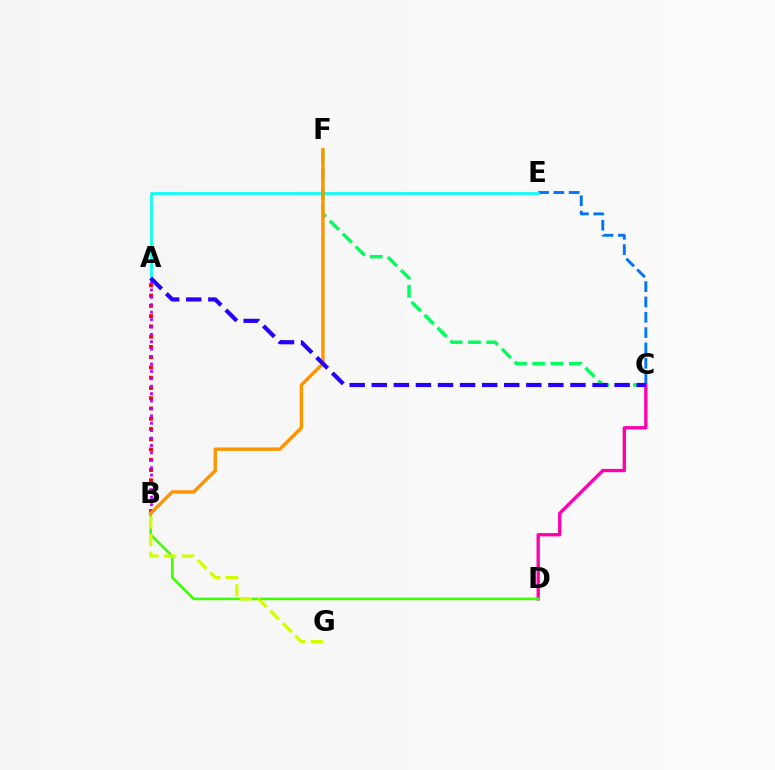{('C', 'D'): [{'color': '#ff00ac', 'line_style': 'solid', 'thickness': 2.38}], ('C', 'E'): [{'color': '#0074ff', 'line_style': 'dashed', 'thickness': 2.08}], ('A', 'E'): [{'color': '#00fff6', 'line_style': 'solid', 'thickness': 1.93}], ('A', 'B'): [{'color': '#ff0000', 'line_style': 'dotted', 'thickness': 2.79}, {'color': '#b900ff', 'line_style': 'dotted', 'thickness': 2.01}], ('B', 'D'): [{'color': '#3dff00', 'line_style': 'solid', 'thickness': 1.84}], ('C', 'F'): [{'color': '#00ff5c', 'line_style': 'dashed', 'thickness': 2.48}], ('B', 'G'): [{'color': '#d1ff00', 'line_style': 'dashed', 'thickness': 2.4}], ('B', 'F'): [{'color': '#ff9400', 'line_style': 'solid', 'thickness': 2.44}], ('A', 'C'): [{'color': '#2500ff', 'line_style': 'dashed', 'thickness': 3.0}]}